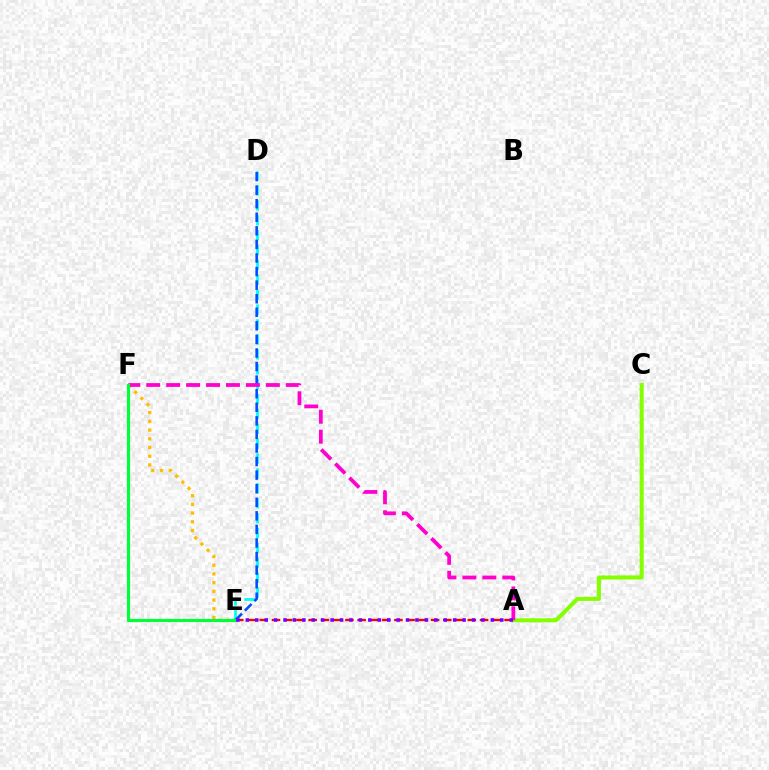{('E', 'F'): [{'color': '#ffbd00', 'line_style': 'dotted', 'thickness': 2.37}, {'color': '#00ff39', 'line_style': 'solid', 'thickness': 2.27}], ('D', 'E'): [{'color': '#00fff6', 'line_style': 'dashed', 'thickness': 2.02}, {'color': '#004bff', 'line_style': 'dashed', 'thickness': 1.84}], ('A', 'C'): [{'color': '#84ff00', 'line_style': 'solid', 'thickness': 2.9}], ('A', 'E'): [{'color': '#ff0000', 'line_style': 'dashed', 'thickness': 1.66}, {'color': '#7200ff', 'line_style': 'dotted', 'thickness': 2.56}], ('A', 'F'): [{'color': '#ff00cf', 'line_style': 'dashed', 'thickness': 2.71}]}